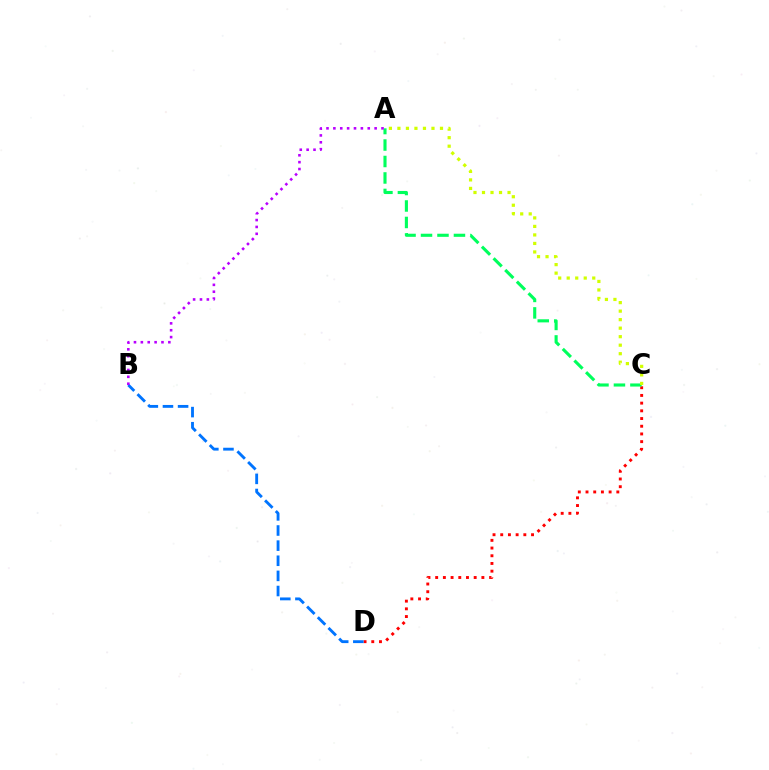{('C', 'D'): [{'color': '#ff0000', 'line_style': 'dotted', 'thickness': 2.09}], ('A', 'C'): [{'color': '#00ff5c', 'line_style': 'dashed', 'thickness': 2.24}, {'color': '#d1ff00', 'line_style': 'dotted', 'thickness': 2.31}], ('B', 'D'): [{'color': '#0074ff', 'line_style': 'dashed', 'thickness': 2.05}], ('A', 'B'): [{'color': '#b900ff', 'line_style': 'dotted', 'thickness': 1.87}]}